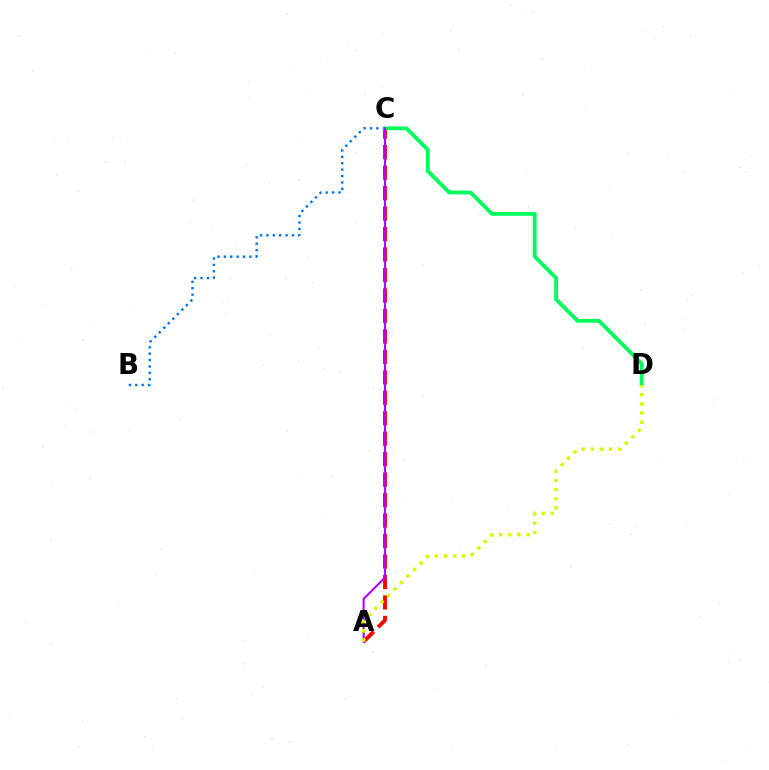{('A', 'C'): [{'color': '#ff0000', 'line_style': 'dashed', 'thickness': 2.78}, {'color': '#b900ff', 'line_style': 'solid', 'thickness': 1.51}], ('B', 'C'): [{'color': '#0074ff', 'line_style': 'dotted', 'thickness': 1.74}], ('C', 'D'): [{'color': '#00ff5c', 'line_style': 'solid', 'thickness': 2.75}], ('A', 'D'): [{'color': '#d1ff00', 'line_style': 'dotted', 'thickness': 2.48}]}